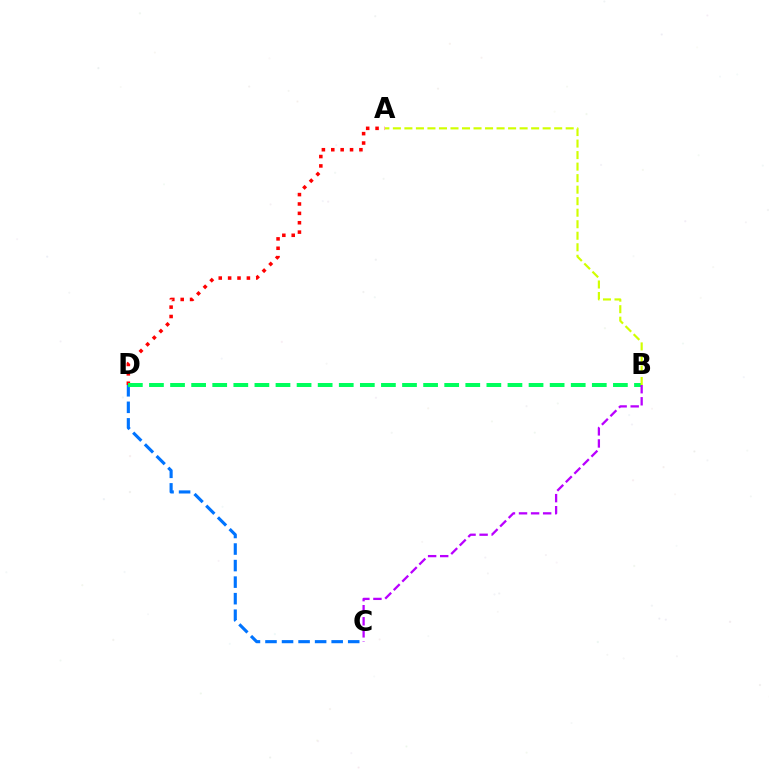{('A', 'D'): [{'color': '#ff0000', 'line_style': 'dotted', 'thickness': 2.55}], ('C', 'D'): [{'color': '#0074ff', 'line_style': 'dashed', 'thickness': 2.25}], ('B', 'D'): [{'color': '#00ff5c', 'line_style': 'dashed', 'thickness': 2.86}], ('B', 'C'): [{'color': '#b900ff', 'line_style': 'dashed', 'thickness': 1.64}], ('A', 'B'): [{'color': '#d1ff00', 'line_style': 'dashed', 'thickness': 1.57}]}